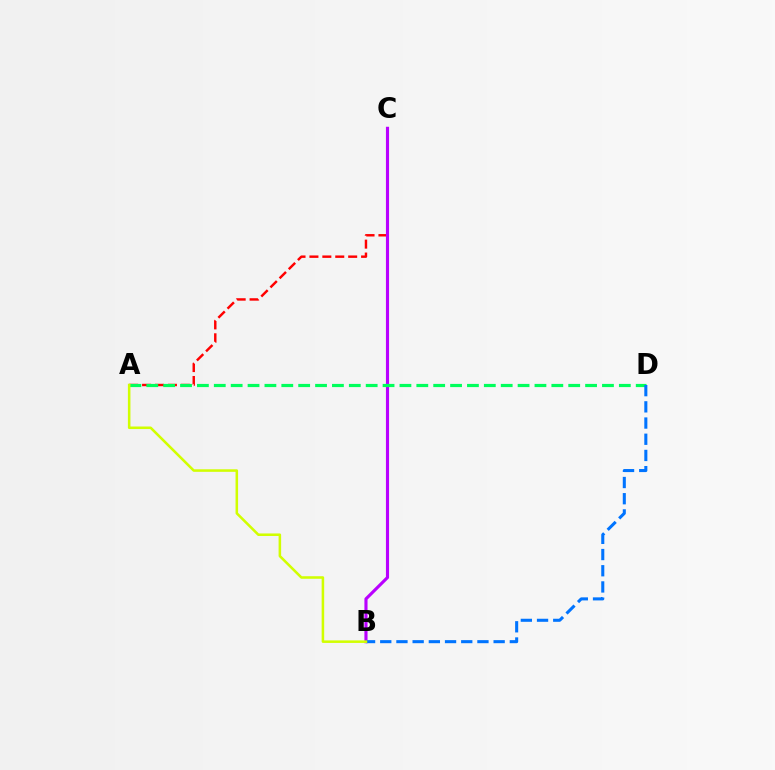{('A', 'C'): [{'color': '#ff0000', 'line_style': 'dashed', 'thickness': 1.75}], ('B', 'C'): [{'color': '#b900ff', 'line_style': 'solid', 'thickness': 2.25}], ('A', 'D'): [{'color': '#00ff5c', 'line_style': 'dashed', 'thickness': 2.29}], ('B', 'D'): [{'color': '#0074ff', 'line_style': 'dashed', 'thickness': 2.2}], ('A', 'B'): [{'color': '#d1ff00', 'line_style': 'solid', 'thickness': 1.83}]}